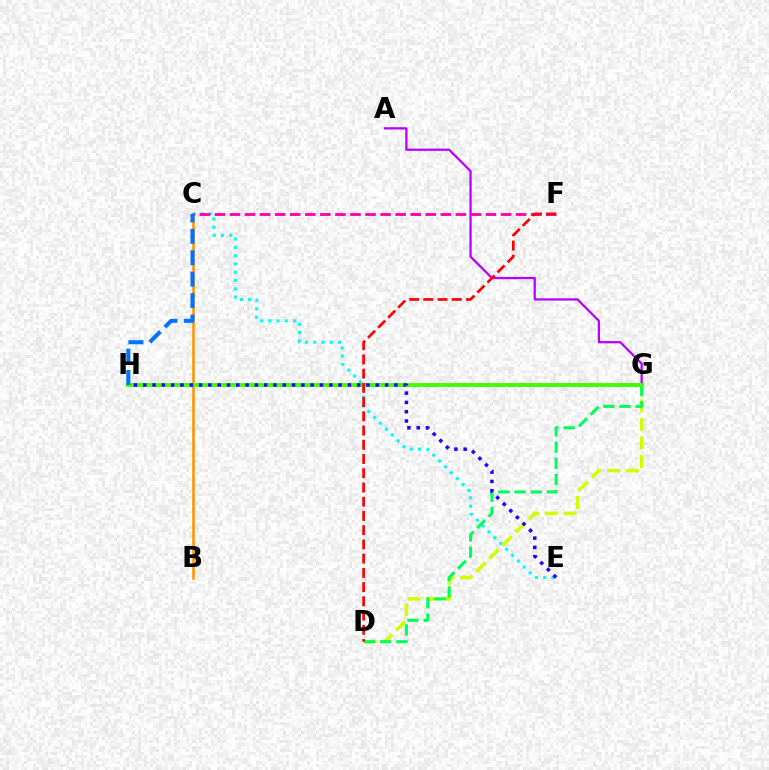{('C', 'E'): [{'color': '#00fff6', 'line_style': 'dotted', 'thickness': 2.25}], ('D', 'G'): [{'color': '#d1ff00', 'line_style': 'dashed', 'thickness': 2.52}, {'color': '#00ff5c', 'line_style': 'dashed', 'thickness': 2.2}], ('B', 'C'): [{'color': '#ff9400', 'line_style': 'solid', 'thickness': 1.84}], ('A', 'G'): [{'color': '#b900ff', 'line_style': 'solid', 'thickness': 1.63}], ('C', 'F'): [{'color': '#ff00ac', 'line_style': 'dashed', 'thickness': 2.05}], ('G', 'H'): [{'color': '#3dff00', 'line_style': 'solid', 'thickness': 2.8}], ('C', 'H'): [{'color': '#0074ff', 'line_style': 'dashed', 'thickness': 2.91}], ('D', 'F'): [{'color': '#ff0000', 'line_style': 'dashed', 'thickness': 1.93}], ('E', 'H'): [{'color': '#2500ff', 'line_style': 'dotted', 'thickness': 2.53}]}